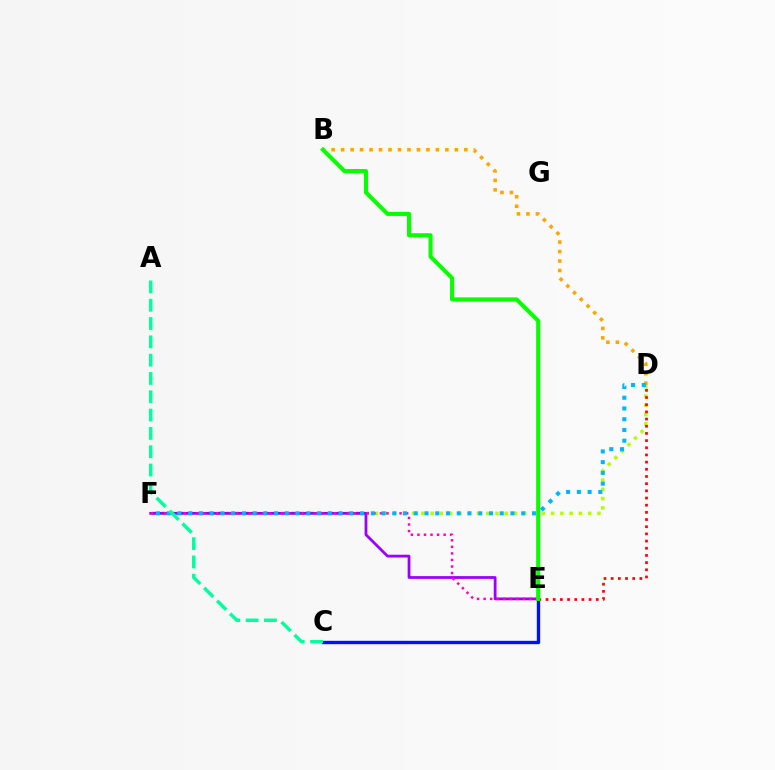{('D', 'F'): [{'color': '#b3ff00', 'line_style': 'dotted', 'thickness': 2.52}, {'color': '#00b5ff', 'line_style': 'dotted', 'thickness': 2.92}], ('E', 'F'): [{'color': '#9b00ff', 'line_style': 'solid', 'thickness': 2.0}, {'color': '#ff00bd', 'line_style': 'dotted', 'thickness': 1.78}], ('C', 'E'): [{'color': '#0010ff', 'line_style': 'solid', 'thickness': 2.43}], ('B', 'D'): [{'color': '#ffa500', 'line_style': 'dotted', 'thickness': 2.57}], ('D', 'E'): [{'color': '#ff0000', 'line_style': 'dotted', 'thickness': 1.95}], ('B', 'E'): [{'color': '#08ff00', 'line_style': 'solid', 'thickness': 2.95}], ('A', 'C'): [{'color': '#00ff9d', 'line_style': 'dashed', 'thickness': 2.49}]}